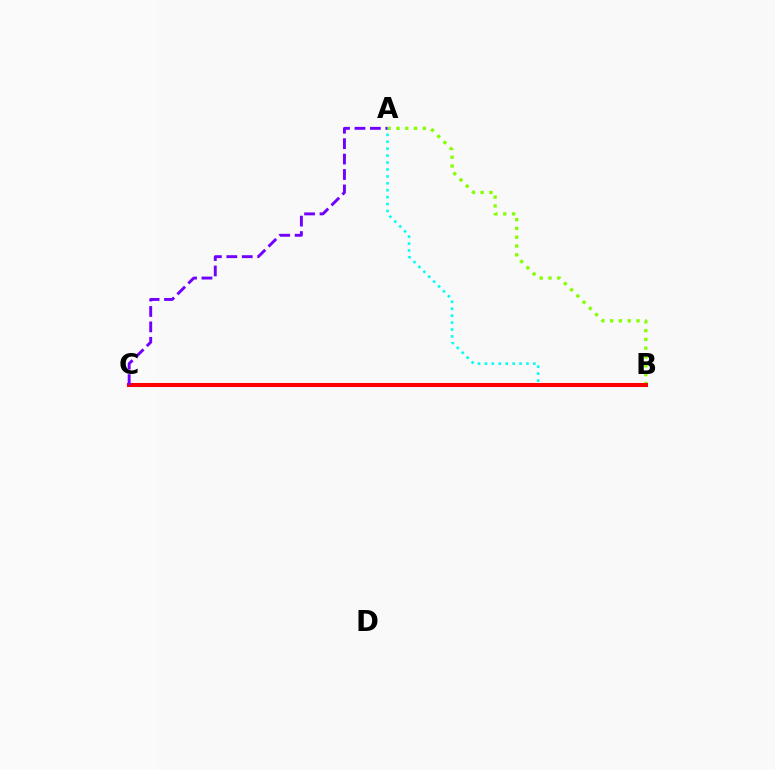{('A', 'B'): [{'color': '#84ff00', 'line_style': 'dotted', 'thickness': 2.39}, {'color': '#00fff6', 'line_style': 'dotted', 'thickness': 1.88}], ('B', 'C'): [{'color': '#ff0000', 'line_style': 'solid', 'thickness': 2.93}], ('A', 'C'): [{'color': '#7200ff', 'line_style': 'dashed', 'thickness': 2.09}]}